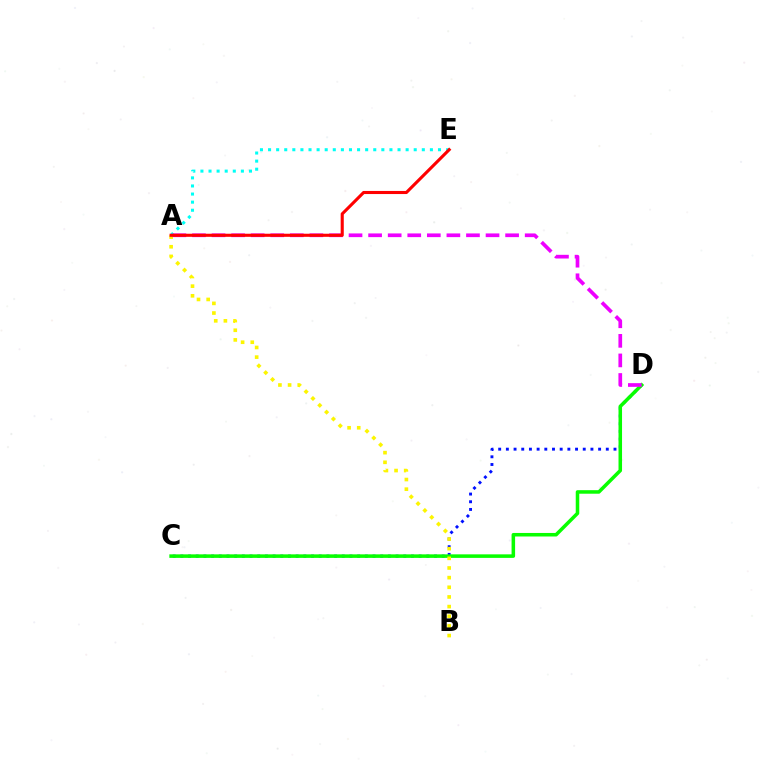{('C', 'D'): [{'color': '#0010ff', 'line_style': 'dotted', 'thickness': 2.09}, {'color': '#08ff00', 'line_style': 'solid', 'thickness': 2.54}], ('A', 'E'): [{'color': '#00fff6', 'line_style': 'dotted', 'thickness': 2.2}, {'color': '#ff0000', 'line_style': 'solid', 'thickness': 2.23}], ('A', 'B'): [{'color': '#fcf500', 'line_style': 'dotted', 'thickness': 2.62}], ('A', 'D'): [{'color': '#ee00ff', 'line_style': 'dashed', 'thickness': 2.66}]}